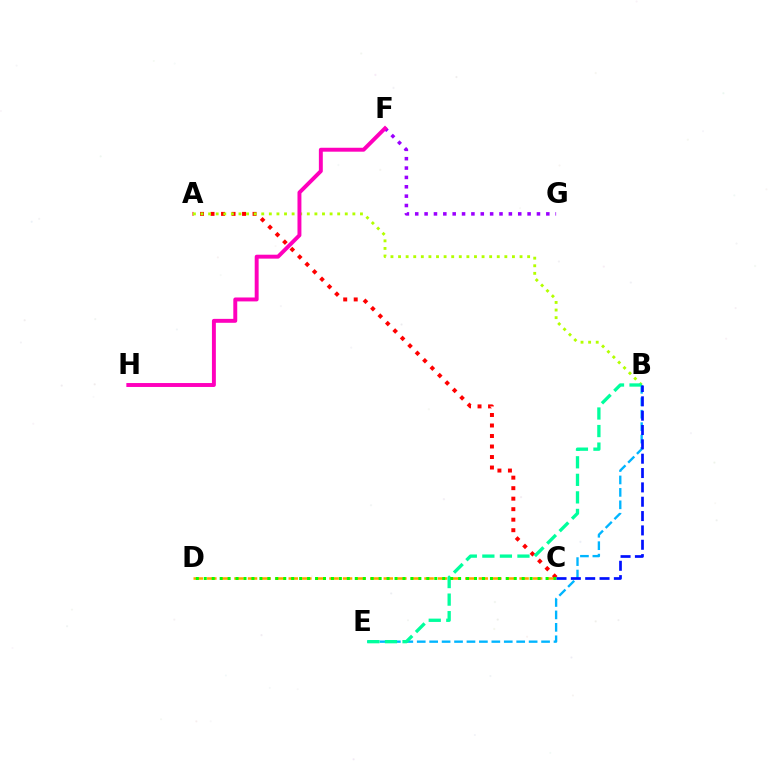{('B', 'E'): [{'color': '#00b5ff', 'line_style': 'dashed', 'thickness': 1.69}, {'color': '#00ff9d', 'line_style': 'dashed', 'thickness': 2.38}], ('C', 'D'): [{'color': '#ffa500', 'line_style': 'dashed', 'thickness': 1.84}, {'color': '#08ff00', 'line_style': 'dotted', 'thickness': 2.16}], ('A', 'C'): [{'color': '#ff0000', 'line_style': 'dotted', 'thickness': 2.85}], ('F', 'G'): [{'color': '#9b00ff', 'line_style': 'dotted', 'thickness': 2.54}], ('A', 'B'): [{'color': '#b3ff00', 'line_style': 'dotted', 'thickness': 2.06}], ('F', 'H'): [{'color': '#ff00bd', 'line_style': 'solid', 'thickness': 2.83}], ('B', 'C'): [{'color': '#0010ff', 'line_style': 'dashed', 'thickness': 1.95}]}